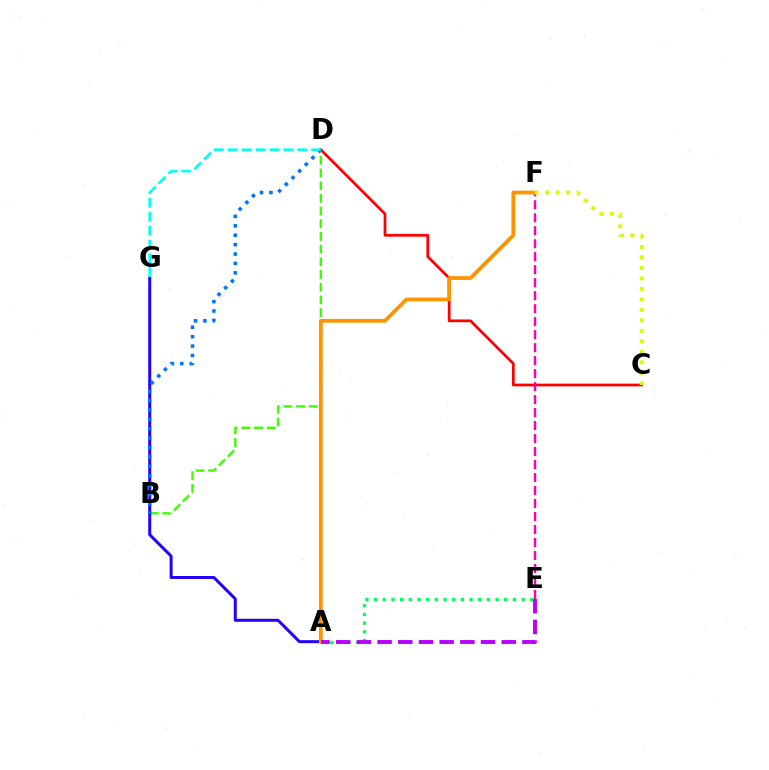{('B', 'D'): [{'color': '#3dff00', 'line_style': 'dashed', 'thickness': 1.72}, {'color': '#0074ff', 'line_style': 'dotted', 'thickness': 2.56}], ('C', 'D'): [{'color': '#ff0000', 'line_style': 'solid', 'thickness': 1.98}], ('E', 'F'): [{'color': '#ff00ac', 'line_style': 'dashed', 'thickness': 1.76}], ('A', 'E'): [{'color': '#00ff5c', 'line_style': 'dotted', 'thickness': 2.36}, {'color': '#b900ff', 'line_style': 'dashed', 'thickness': 2.81}], ('A', 'G'): [{'color': '#2500ff', 'line_style': 'solid', 'thickness': 2.16}], ('A', 'F'): [{'color': '#ff9400', 'line_style': 'solid', 'thickness': 2.72}], ('C', 'F'): [{'color': '#d1ff00', 'line_style': 'dotted', 'thickness': 2.85}], ('D', 'G'): [{'color': '#00fff6', 'line_style': 'dashed', 'thickness': 1.89}]}